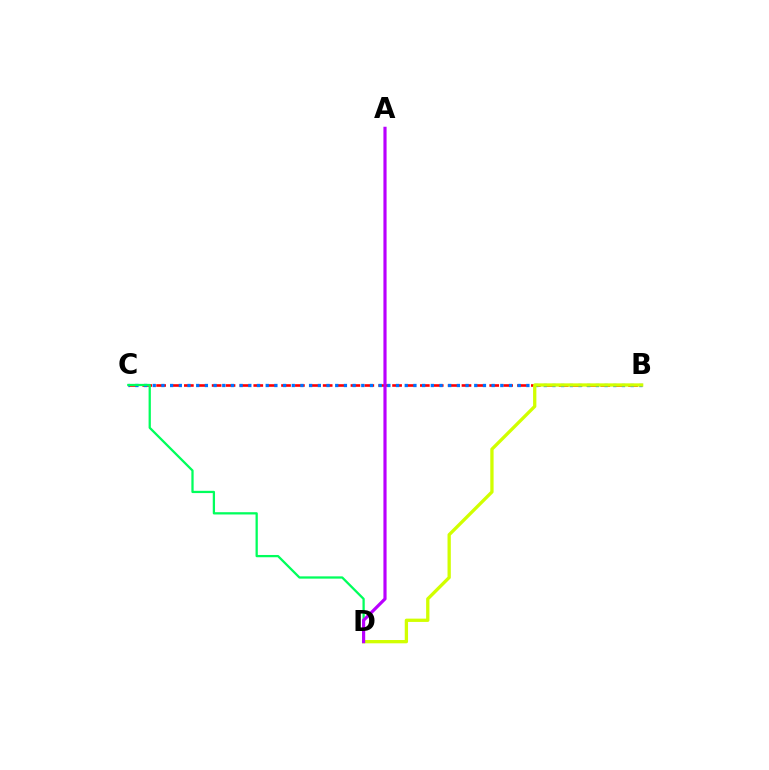{('B', 'C'): [{'color': '#ff0000', 'line_style': 'dashed', 'thickness': 1.89}, {'color': '#0074ff', 'line_style': 'dotted', 'thickness': 2.36}], ('B', 'D'): [{'color': '#d1ff00', 'line_style': 'solid', 'thickness': 2.37}], ('C', 'D'): [{'color': '#00ff5c', 'line_style': 'solid', 'thickness': 1.64}], ('A', 'D'): [{'color': '#b900ff', 'line_style': 'solid', 'thickness': 2.28}]}